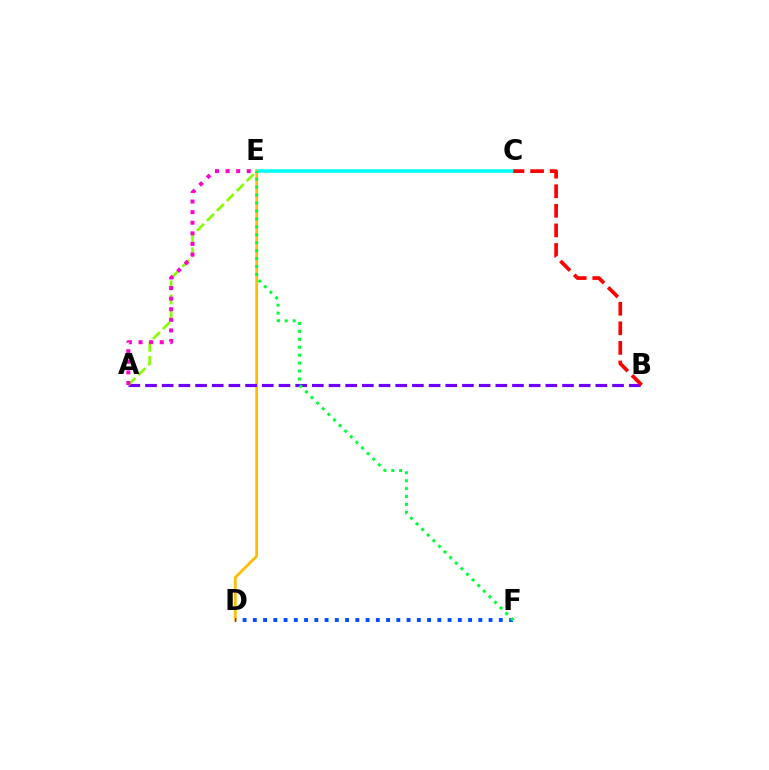{('C', 'E'): [{'color': '#00fff6', 'line_style': 'solid', 'thickness': 2.56}], ('D', 'E'): [{'color': '#ffbd00', 'line_style': 'solid', 'thickness': 1.98}], ('A', 'B'): [{'color': '#7200ff', 'line_style': 'dashed', 'thickness': 2.27}], ('A', 'E'): [{'color': '#84ff00', 'line_style': 'dashed', 'thickness': 1.91}, {'color': '#ff00cf', 'line_style': 'dotted', 'thickness': 2.88}], ('B', 'C'): [{'color': '#ff0000', 'line_style': 'dashed', 'thickness': 2.66}], ('D', 'F'): [{'color': '#004bff', 'line_style': 'dotted', 'thickness': 2.78}], ('E', 'F'): [{'color': '#00ff39', 'line_style': 'dotted', 'thickness': 2.15}]}